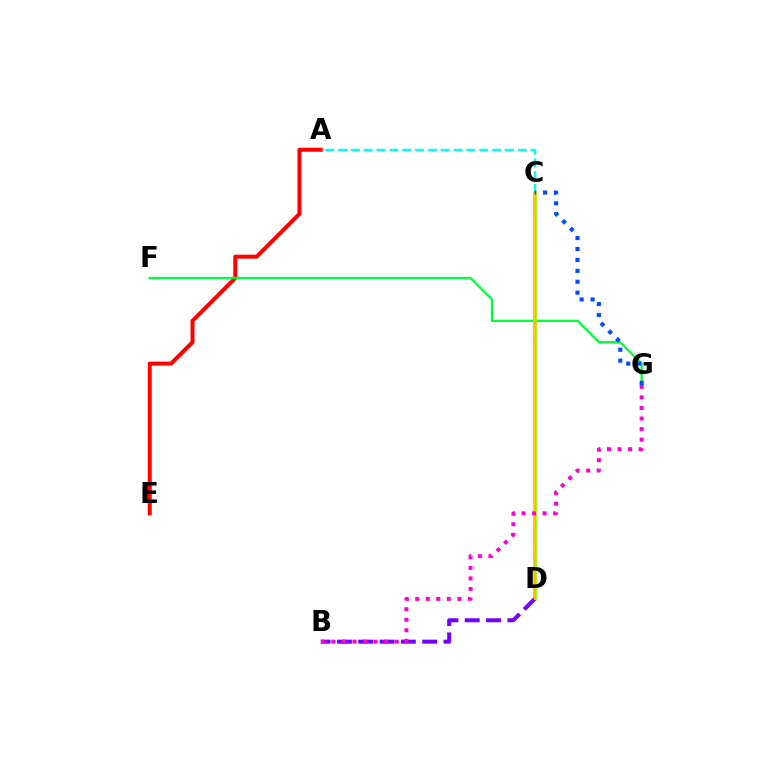{('A', 'E'): [{'color': '#ff0000', 'line_style': 'solid', 'thickness': 2.87}], ('F', 'G'): [{'color': '#00ff39', 'line_style': 'solid', 'thickness': 1.65}], ('C', 'D'): [{'color': '#84ff00', 'line_style': 'solid', 'thickness': 2.64}, {'color': '#ffbd00', 'line_style': 'solid', 'thickness': 1.65}], ('A', 'C'): [{'color': '#00fff6', 'line_style': 'dashed', 'thickness': 1.74}], ('B', 'D'): [{'color': '#7200ff', 'line_style': 'dashed', 'thickness': 2.89}], ('C', 'G'): [{'color': '#004bff', 'line_style': 'dotted', 'thickness': 2.97}], ('B', 'G'): [{'color': '#ff00cf', 'line_style': 'dotted', 'thickness': 2.87}]}